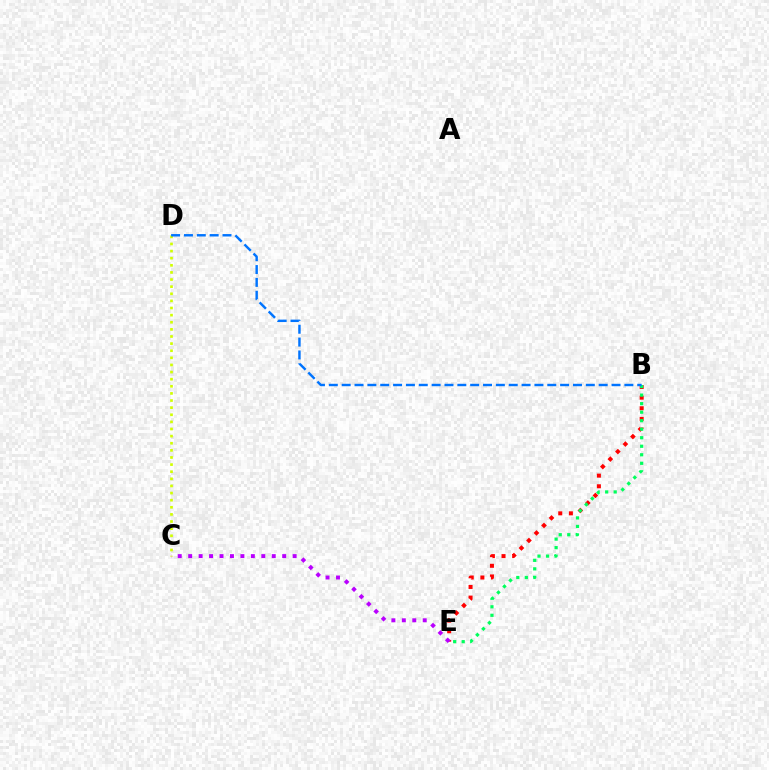{('B', 'E'): [{'color': '#ff0000', 'line_style': 'dotted', 'thickness': 2.89}, {'color': '#00ff5c', 'line_style': 'dotted', 'thickness': 2.31}], ('C', 'D'): [{'color': '#d1ff00', 'line_style': 'dotted', 'thickness': 1.93}], ('B', 'D'): [{'color': '#0074ff', 'line_style': 'dashed', 'thickness': 1.75}], ('C', 'E'): [{'color': '#b900ff', 'line_style': 'dotted', 'thickness': 2.84}]}